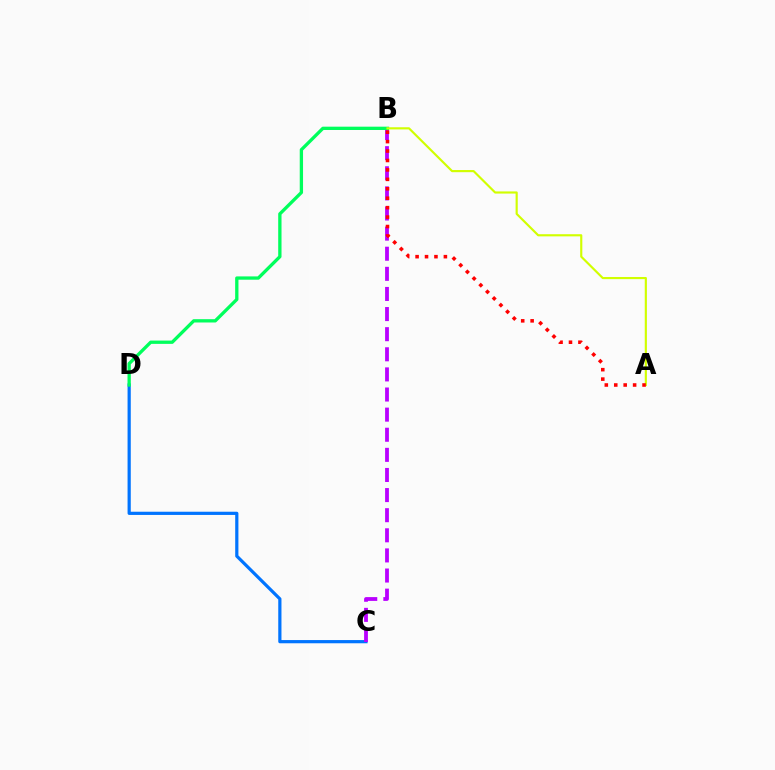{('C', 'D'): [{'color': '#0074ff', 'line_style': 'solid', 'thickness': 2.31}], ('B', 'C'): [{'color': '#b900ff', 'line_style': 'dashed', 'thickness': 2.73}], ('B', 'D'): [{'color': '#00ff5c', 'line_style': 'solid', 'thickness': 2.38}], ('A', 'B'): [{'color': '#d1ff00', 'line_style': 'solid', 'thickness': 1.55}, {'color': '#ff0000', 'line_style': 'dotted', 'thickness': 2.56}]}